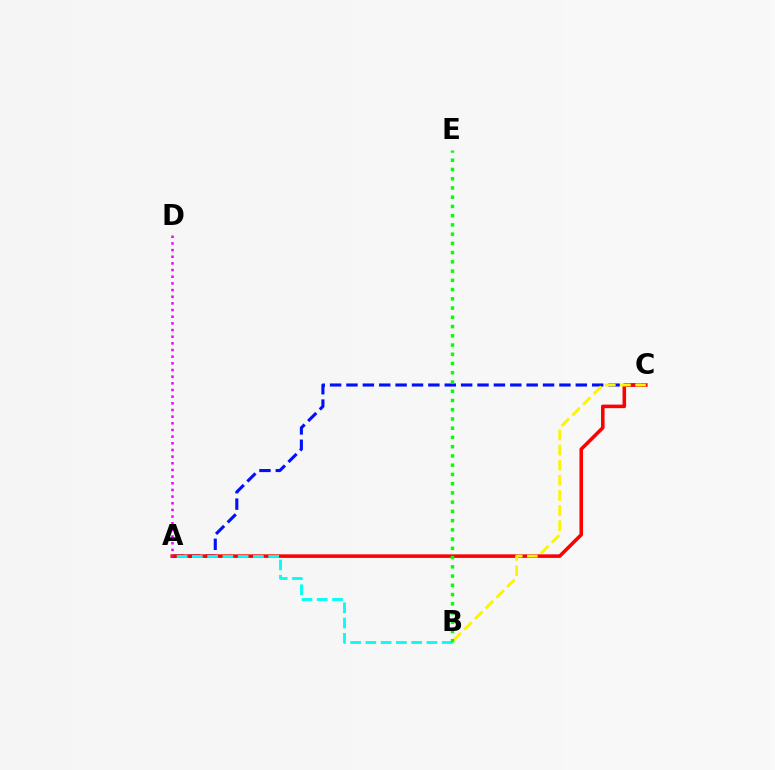{('A', 'C'): [{'color': '#0010ff', 'line_style': 'dashed', 'thickness': 2.23}, {'color': '#ff0000', 'line_style': 'solid', 'thickness': 2.56}], ('A', 'B'): [{'color': '#00fff6', 'line_style': 'dashed', 'thickness': 2.07}], ('A', 'D'): [{'color': '#ee00ff', 'line_style': 'dotted', 'thickness': 1.81}], ('B', 'C'): [{'color': '#fcf500', 'line_style': 'dashed', 'thickness': 2.05}], ('B', 'E'): [{'color': '#08ff00', 'line_style': 'dotted', 'thickness': 2.51}]}